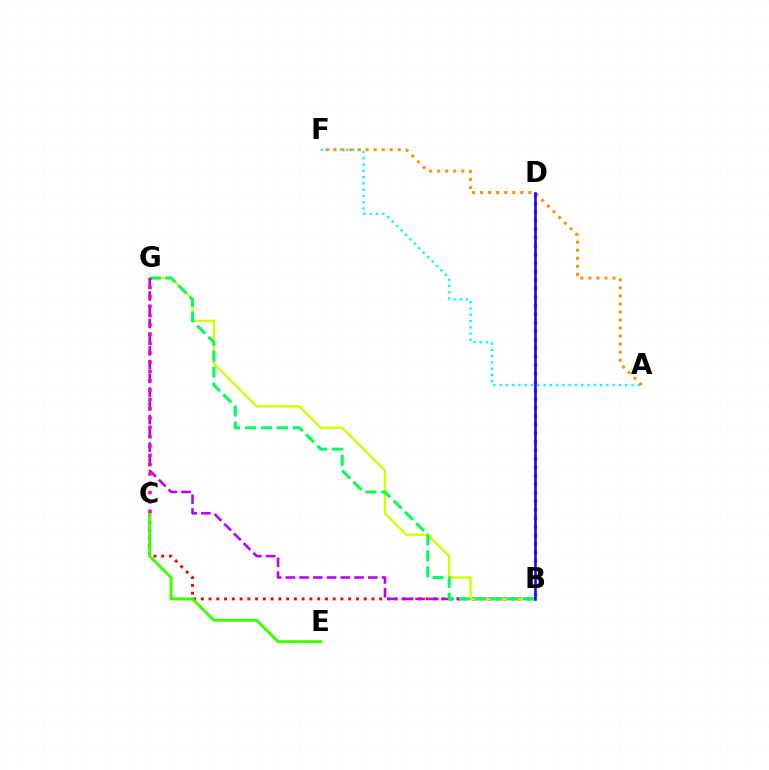{('B', 'C'): [{'color': '#ff0000', 'line_style': 'dotted', 'thickness': 2.11}], ('C', 'E'): [{'color': '#3dff00', 'line_style': 'solid', 'thickness': 2.11}], ('B', 'G'): [{'color': '#b900ff', 'line_style': 'dashed', 'thickness': 1.87}, {'color': '#d1ff00', 'line_style': 'solid', 'thickness': 1.69}, {'color': '#00ff5c', 'line_style': 'dashed', 'thickness': 2.17}], ('A', 'F'): [{'color': '#00fff6', 'line_style': 'dotted', 'thickness': 1.7}, {'color': '#ff9400', 'line_style': 'dotted', 'thickness': 2.18}], ('B', 'D'): [{'color': '#0074ff', 'line_style': 'dotted', 'thickness': 2.31}, {'color': '#2500ff', 'line_style': 'solid', 'thickness': 1.89}], ('C', 'G'): [{'color': '#ff00ac', 'line_style': 'dotted', 'thickness': 2.53}]}